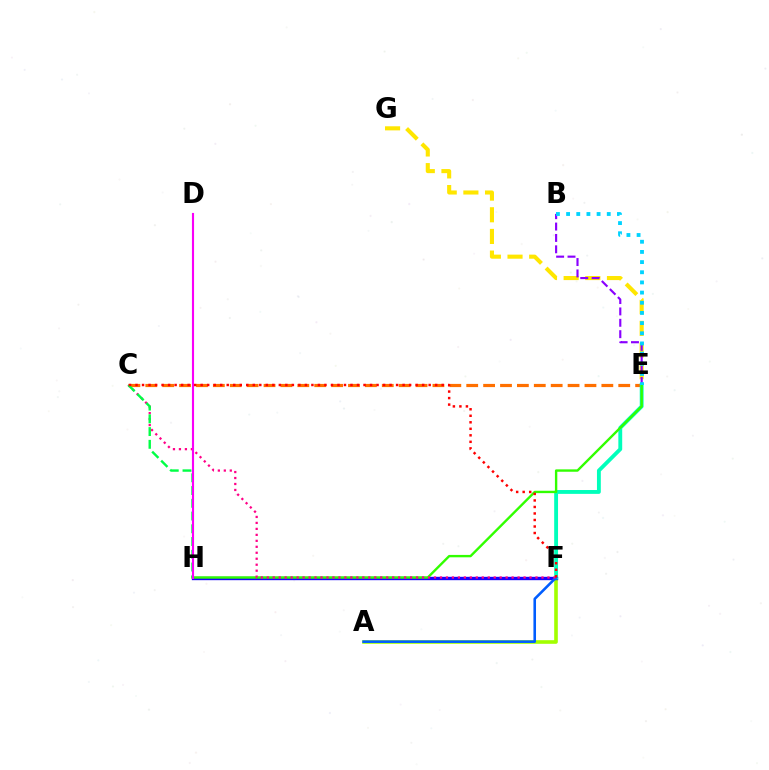{('E', 'G'): [{'color': '#ffe600', 'line_style': 'dashed', 'thickness': 2.94}], ('B', 'E'): [{'color': '#8a00ff', 'line_style': 'dashed', 'thickness': 1.55}, {'color': '#00d3ff', 'line_style': 'dotted', 'thickness': 2.76}], ('A', 'F'): [{'color': '#a2ff00', 'line_style': 'solid', 'thickness': 2.6}, {'color': '#005dff', 'line_style': 'solid', 'thickness': 1.86}], ('F', 'H'): [{'color': '#1900ff', 'line_style': 'solid', 'thickness': 2.41}], ('C', 'E'): [{'color': '#ff7000', 'line_style': 'dashed', 'thickness': 2.29}], ('E', 'F'): [{'color': '#00ffbb', 'line_style': 'solid', 'thickness': 2.77}], ('E', 'H'): [{'color': '#31ff00', 'line_style': 'solid', 'thickness': 1.72}], ('C', 'F'): [{'color': '#ff0088', 'line_style': 'dotted', 'thickness': 1.62}, {'color': '#ff0000', 'line_style': 'dotted', 'thickness': 1.77}], ('C', 'H'): [{'color': '#00ff45', 'line_style': 'dashed', 'thickness': 1.73}], ('D', 'H'): [{'color': '#fa00f9', 'line_style': 'solid', 'thickness': 1.52}]}